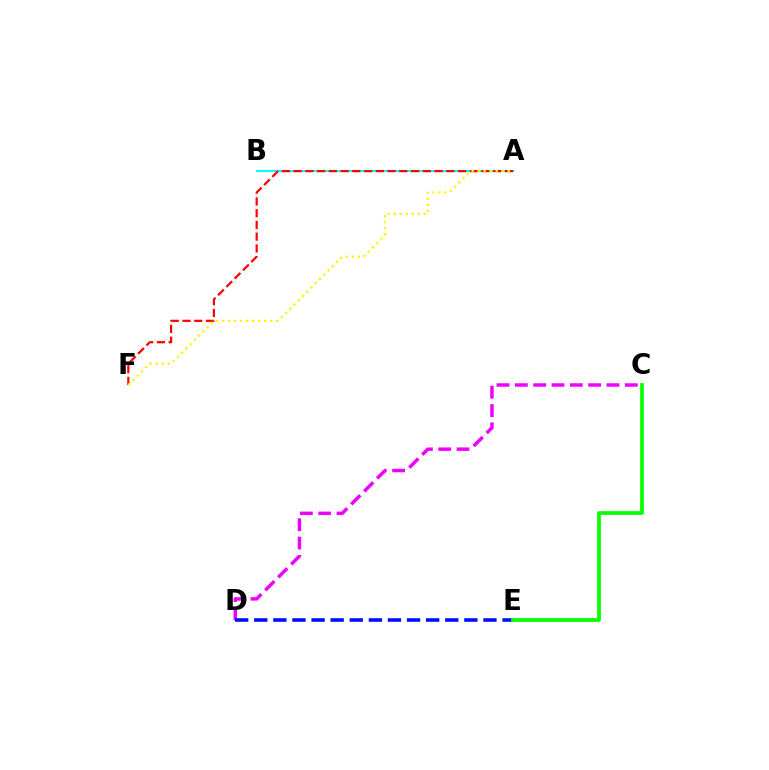{('A', 'B'): [{'color': '#00fff6', 'line_style': 'solid', 'thickness': 1.53}], ('C', 'D'): [{'color': '#ee00ff', 'line_style': 'dashed', 'thickness': 2.49}], ('D', 'E'): [{'color': '#0010ff', 'line_style': 'dashed', 'thickness': 2.59}], ('A', 'F'): [{'color': '#ff0000', 'line_style': 'dashed', 'thickness': 1.6}, {'color': '#fcf500', 'line_style': 'dotted', 'thickness': 1.63}], ('C', 'E'): [{'color': '#08ff00', 'line_style': 'solid', 'thickness': 2.69}]}